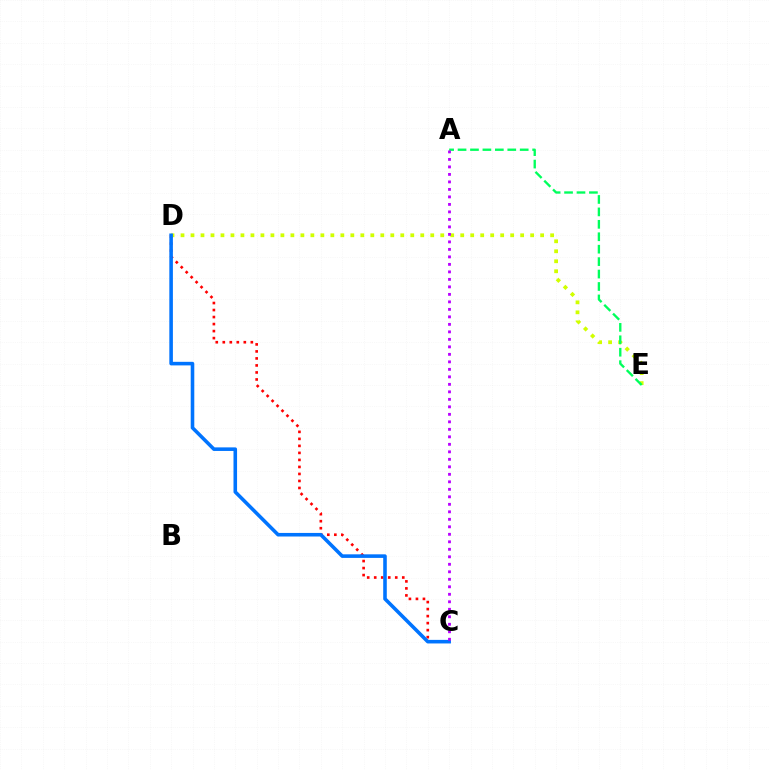{('C', 'D'): [{'color': '#ff0000', 'line_style': 'dotted', 'thickness': 1.91}, {'color': '#0074ff', 'line_style': 'solid', 'thickness': 2.57}], ('D', 'E'): [{'color': '#d1ff00', 'line_style': 'dotted', 'thickness': 2.71}], ('A', 'E'): [{'color': '#00ff5c', 'line_style': 'dashed', 'thickness': 1.69}], ('A', 'C'): [{'color': '#b900ff', 'line_style': 'dotted', 'thickness': 2.04}]}